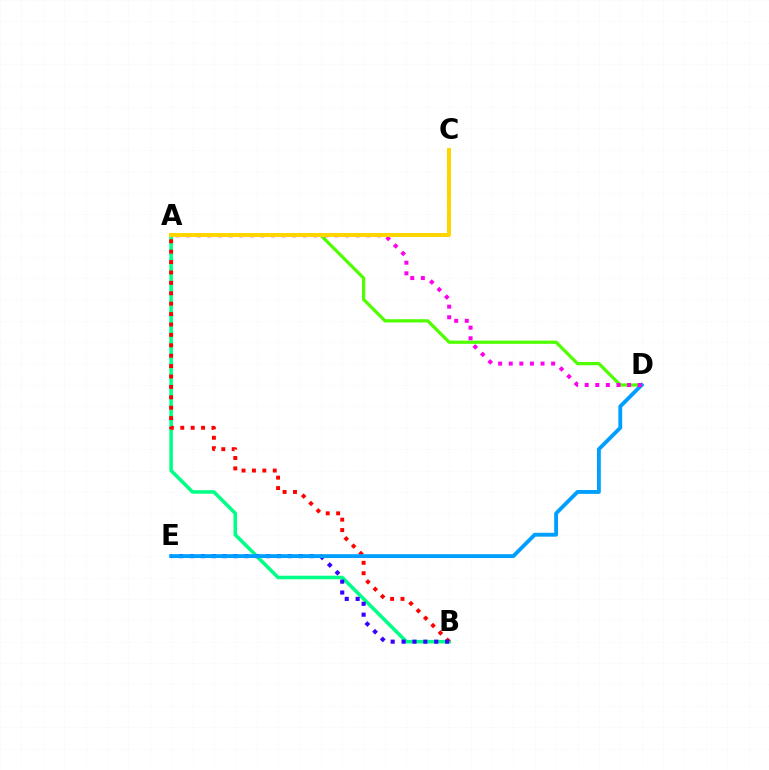{('A', 'D'): [{'color': '#4fff00', 'line_style': 'solid', 'thickness': 2.33}, {'color': '#ff00ed', 'line_style': 'dotted', 'thickness': 2.88}], ('A', 'B'): [{'color': '#00ff86', 'line_style': 'solid', 'thickness': 2.56}, {'color': '#ff0000', 'line_style': 'dotted', 'thickness': 2.83}], ('B', 'E'): [{'color': '#3700ff', 'line_style': 'dotted', 'thickness': 2.96}], ('D', 'E'): [{'color': '#009eff', 'line_style': 'solid', 'thickness': 2.77}], ('A', 'C'): [{'color': '#ffd500', 'line_style': 'solid', 'thickness': 2.87}]}